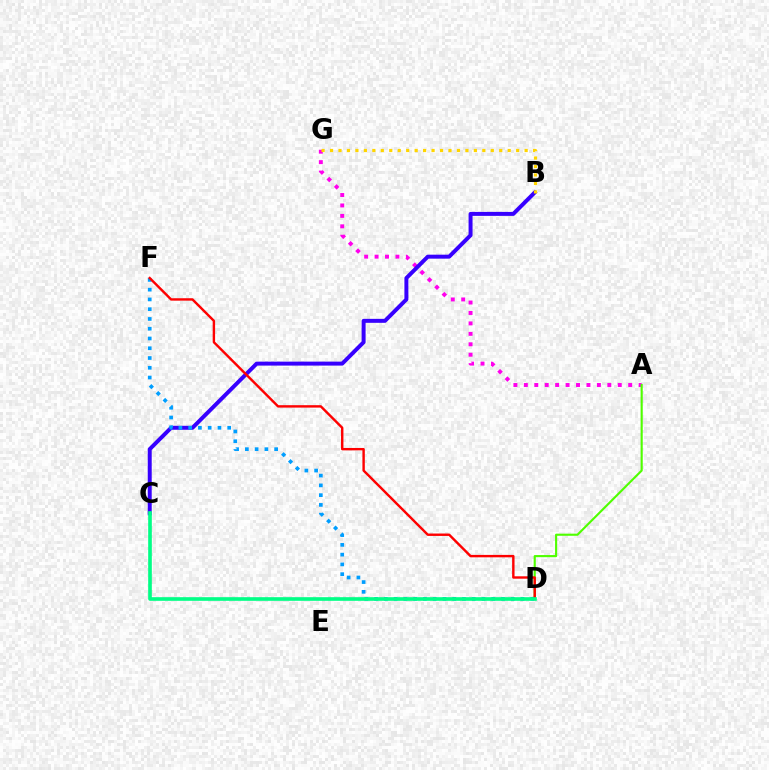{('A', 'G'): [{'color': '#ff00ed', 'line_style': 'dotted', 'thickness': 2.84}], ('A', 'D'): [{'color': '#4fff00', 'line_style': 'solid', 'thickness': 1.54}], ('B', 'C'): [{'color': '#3700ff', 'line_style': 'solid', 'thickness': 2.86}], ('D', 'F'): [{'color': '#009eff', 'line_style': 'dotted', 'thickness': 2.65}, {'color': '#ff0000', 'line_style': 'solid', 'thickness': 1.73}], ('C', 'D'): [{'color': '#00ff86', 'line_style': 'solid', 'thickness': 2.62}], ('B', 'G'): [{'color': '#ffd500', 'line_style': 'dotted', 'thickness': 2.3}]}